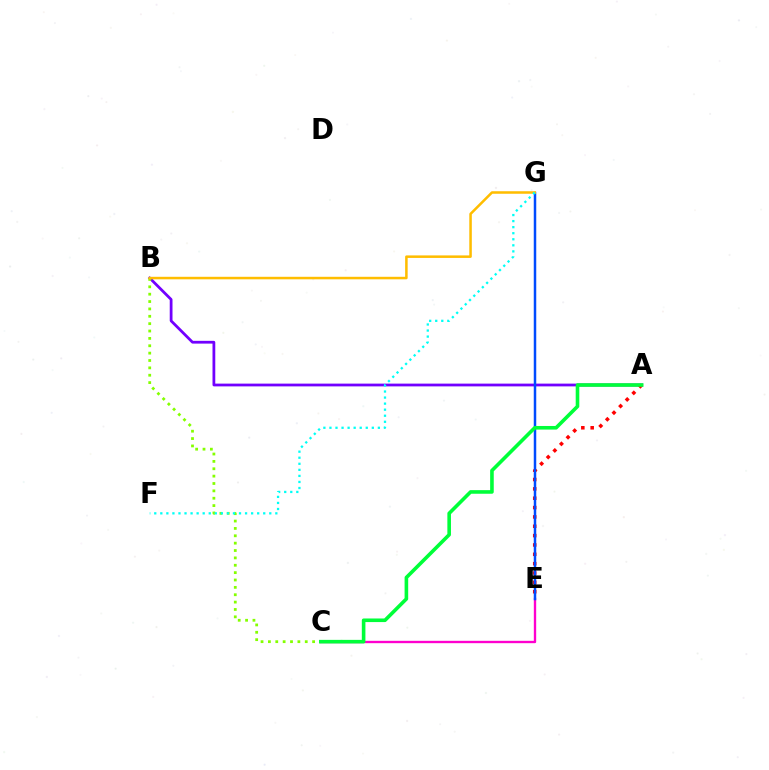{('A', 'B'): [{'color': '#7200ff', 'line_style': 'solid', 'thickness': 1.99}], ('A', 'E'): [{'color': '#ff0000', 'line_style': 'dotted', 'thickness': 2.54}], ('C', 'E'): [{'color': '#ff00cf', 'line_style': 'solid', 'thickness': 1.69}], ('B', 'C'): [{'color': '#84ff00', 'line_style': 'dotted', 'thickness': 2.0}], ('E', 'G'): [{'color': '#004bff', 'line_style': 'solid', 'thickness': 1.79}], ('A', 'C'): [{'color': '#00ff39', 'line_style': 'solid', 'thickness': 2.59}], ('B', 'G'): [{'color': '#ffbd00', 'line_style': 'solid', 'thickness': 1.82}], ('F', 'G'): [{'color': '#00fff6', 'line_style': 'dotted', 'thickness': 1.64}]}